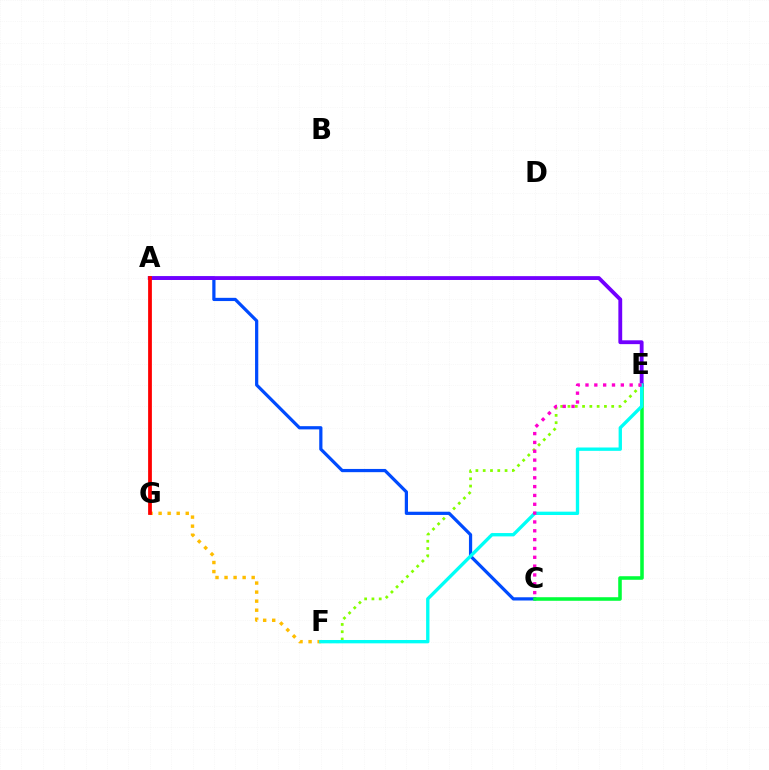{('E', 'F'): [{'color': '#84ff00', 'line_style': 'dotted', 'thickness': 1.98}, {'color': '#00fff6', 'line_style': 'solid', 'thickness': 2.4}], ('A', 'C'): [{'color': '#004bff', 'line_style': 'solid', 'thickness': 2.32}], ('F', 'G'): [{'color': '#ffbd00', 'line_style': 'dotted', 'thickness': 2.46}], ('C', 'E'): [{'color': '#00ff39', 'line_style': 'solid', 'thickness': 2.56}, {'color': '#ff00cf', 'line_style': 'dotted', 'thickness': 2.4}], ('A', 'E'): [{'color': '#7200ff', 'line_style': 'solid', 'thickness': 2.76}], ('A', 'G'): [{'color': '#ff0000', 'line_style': 'solid', 'thickness': 2.71}]}